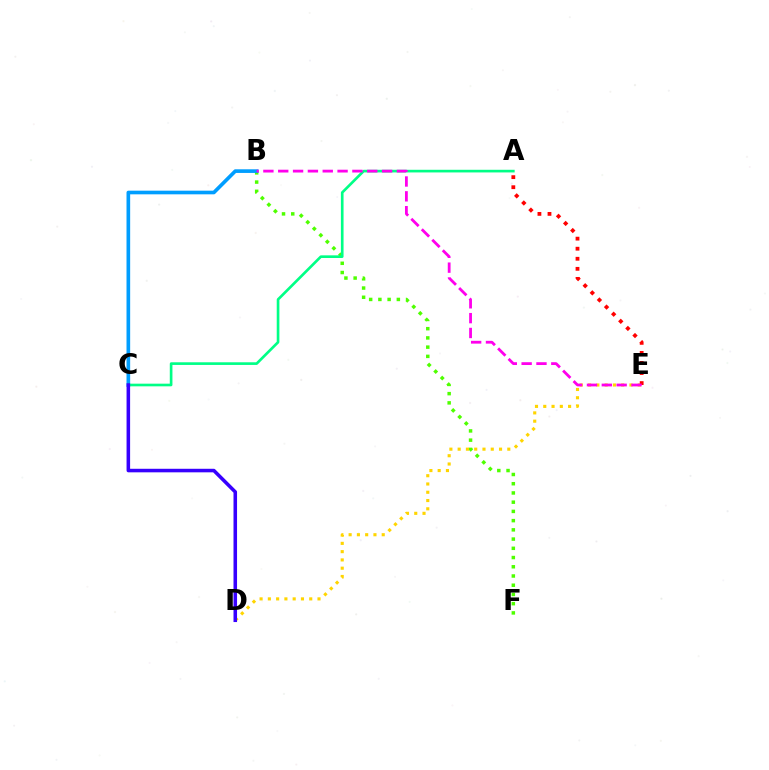{('B', 'F'): [{'color': '#4fff00', 'line_style': 'dotted', 'thickness': 2.51}], ('B', 'C'): [{'color': '#009eff', 'line_style': 'solid', 'thickness': 2.63}], ('D', 'E'): [{'color': '#ffd500', 'line_style': 'dotted', 'thickness': 2.25}], ('A', 'E'): [{'color': '#ff0000', 'line_style': 'dotted', 'thickness': 2.73}], ('A', 'C'): [{'color': '#00ff86', 'line_style': 'solid', 'thickness': 1.91}], ('C', 'D'): [{'color': '#3700ff', 'line_style': 'solid', 'thickness': 2.55}], ('B', 'E'): [{'color': '#ff00ed', 'line_style': 'dashed', 'thickness': 2.02}]}